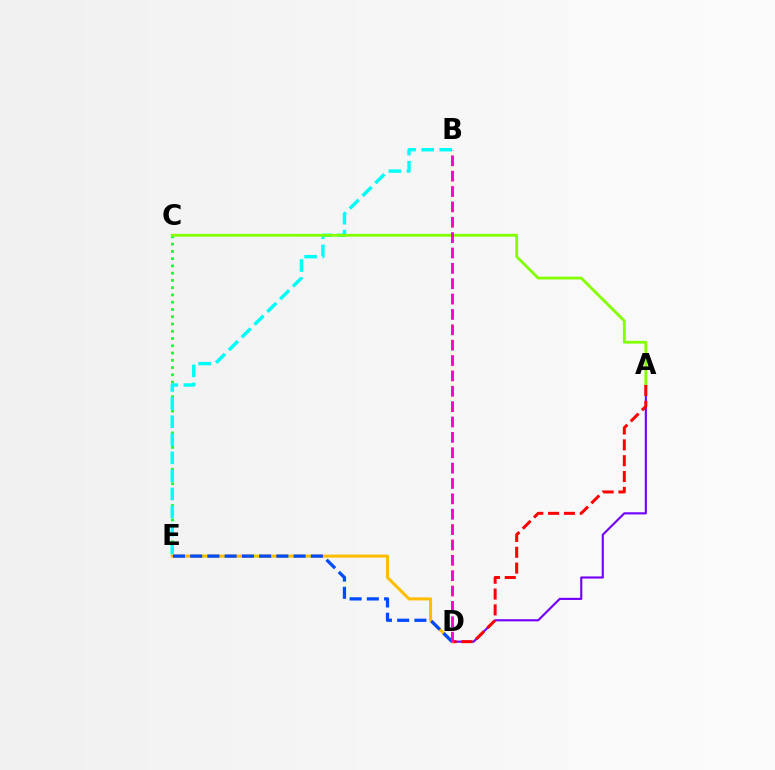{('A', 'D'): [{'color': '#7200ff', 'line_style': 'solid', 'thickness': 1.54}, {'color': '#ff0000', 'line_style': 'dashed', 'thickness': 2.15}], ('C', 'E'): [{'color': '#00ff39', 'line_style': 'dotted', 'thickness': 1.97}], ('B', 'E'): [{'color': '#00fff6', 'line_style': 'dashed', 'thickness': 2.46}], ('A', 'C'): [{'color': '#84ff00', 'line_style': 'solid', 'thickness': 2.03}], ('D', 'E'): [{'color': '#ffbd00', 'line_style': 'solid', 'thickness': 2.2}, {'color': '#004bff', 'line_style': 'dashed', 'thickness': 2.34}], ('B', 'D'): [{'color': '#ff00cf', 'line_style': 'dashed', 'thickness': 2.09}]}